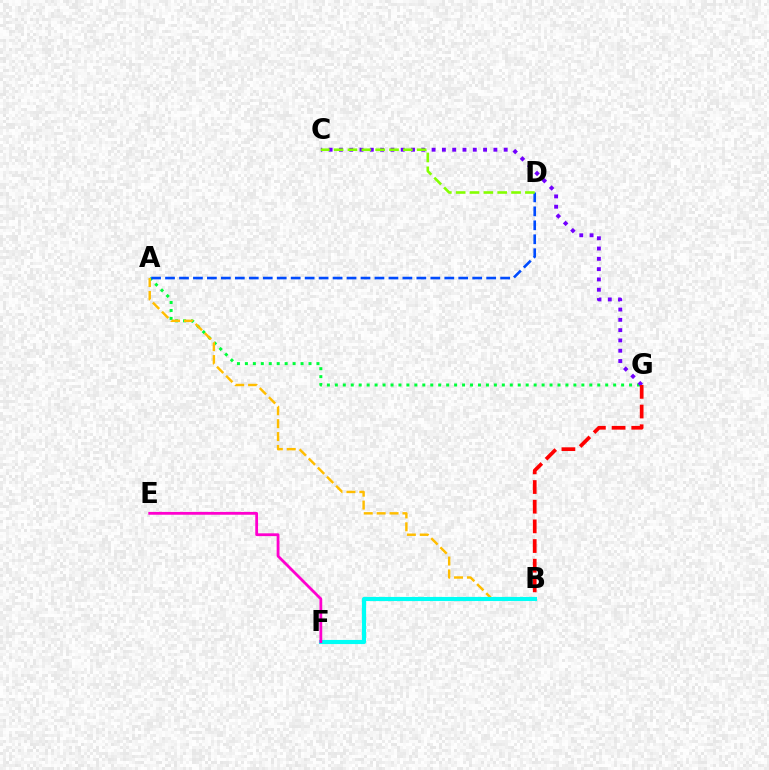{('A', 'G'): [{'color': '#00ff39', 'line_style': 'dotted', 'thickness': 2.16}], ('C', 'G'): [{'color': '#7200ff', 'line_style': 'dotted', 'thickness': 2.8}], ('A', 'D'): [{'color': '#004bff', 'line_style': 'dashed', 'thickness': 1.9}], ('B', 'G'): [{'color': '#ff0000', 'line_style': 'dashed', 'thickness': 2.67}], ('A', 'B'): [{'color': '#ffbd00', 'line_style': 'dashed', 'thickness': 1.75}], ('B', 'F'): [{'color': '#00fff6', 'line_style': 'solid', 'thickness': 2.97}], ('C', 'D'): [{'color': '#84ff00', 'line_style': 'dashed', 'thickness': 1.88}], ('E', 'F'): [{'color': '#ff00cf', 'line_style': 'solid', 'thickness': 2.02}]}